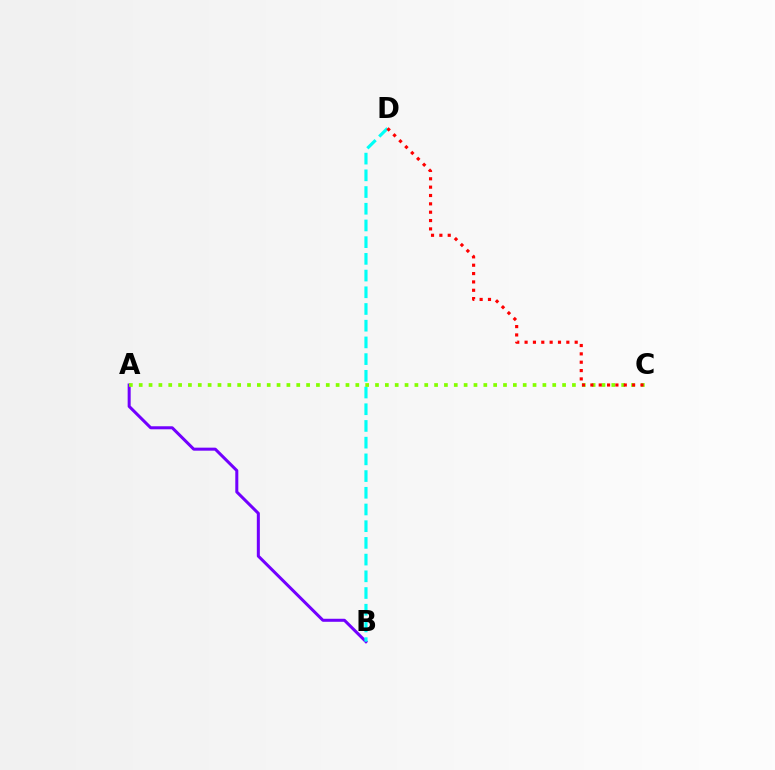{('A', 'B'): [{'color': '#7200ff', 'line_style': 'solid', 'thickness': 2.18}], ('B', 'D'): [{'color': '#00fff6', 'line_style': 'dashed', 'thickness': 2.27}], ('A', 'C'): [{'color': '#84ff00', 'line_style': 'dotted', 'thickness': 2.68}], ('C', 'D'): [{'color': '#ff0000', 'line_style': 'dotted', 'thickness': 2.27}]}